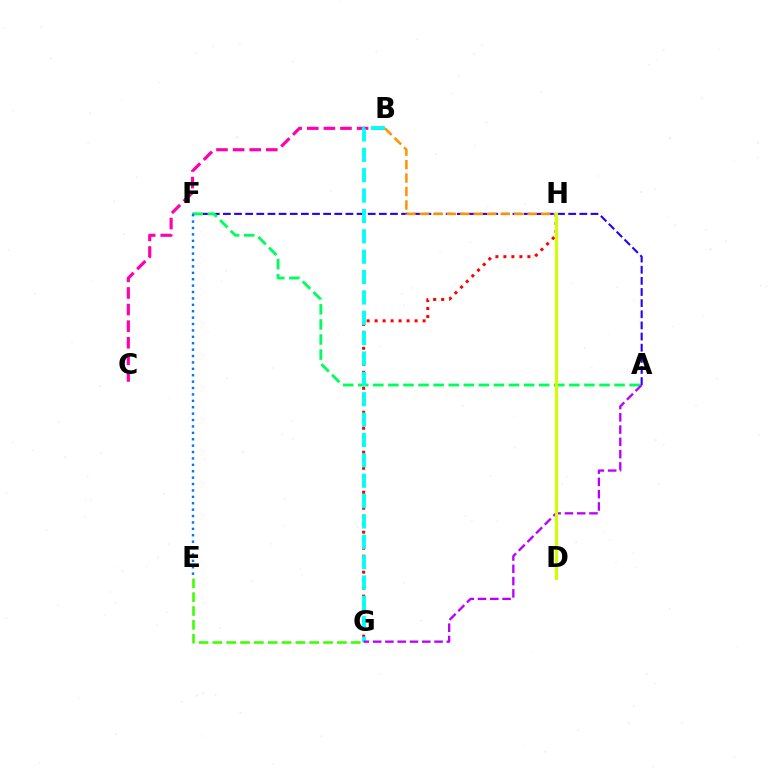{('G', 'H'): [{'color': '#ff0000', 'line_style': 'dotted', 'thickness': 2.17}], ('A', 'F'): [{'color': '#2500ff', 'line_style': 'dashed', 'thickness': 1.51}, {'color': '#00ff5c', 'line_style': 'dashed', 'thickness': 2.05}], ('B', 'C'): [{'color': '#ff00ac', 'line_style': 'dashed', 'thickness': 2.26}], ('B', 'G'): [{'color': '#00fff6', 'line_style': 'dashed', 'thickness': 2.77}], ('E', 'F'): [{'color': '#0074ff', 'line_style': 'dotted', 'thickness': 1.74}], ('A', 'G'): [{'color': '#b900ff', 'line_style': 'dashed', 'thickness': 1.67}], ('B', 'H'): [{'color': '#ff9400', 'line_style': 'dashed', 'thickness': 1.83}], ('E', 'G'): [{'color': '#3dff00', 'line_style': 'dashed', 'thickness': 1.88}], ('D', 'H'): [{'color': '#d1ff00', 'line_style': 'solid', 'thickness': 2.26}]}